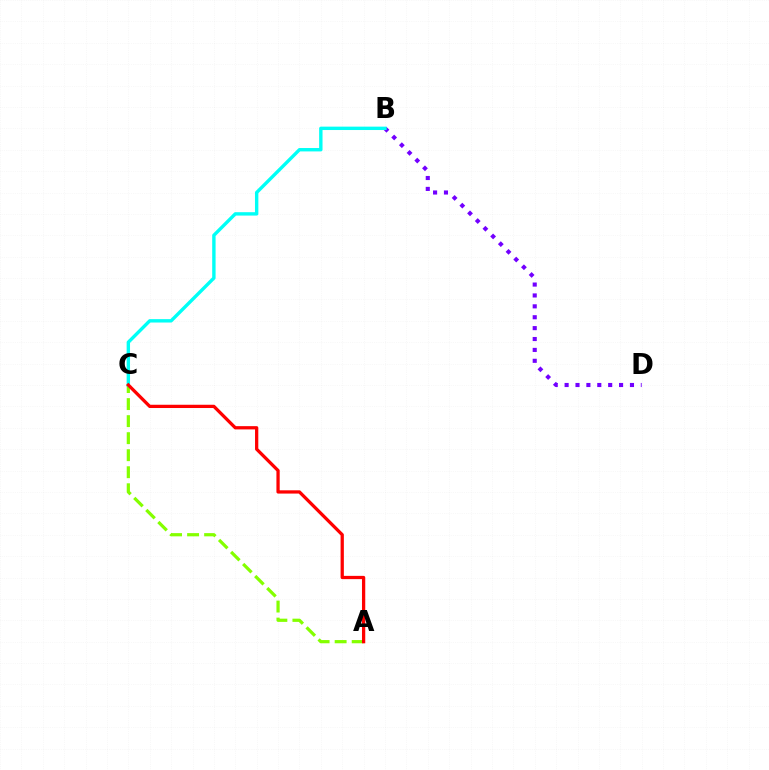{('A', 'C'): [{'color': '#84ff00', 'line_style': 'dashed', 'thickness': 2.31}, {'color': '#ff0000', 'line_style': 'solid', 'thickness': 2.35}], ('B', 'D'): [{'color': '#7200ff', 'line_style': 'dotted', 'thickness': 2.96}], ('B', 'C'): [{'color': '#00fff6', 'line_style': 'solid', 'thickness': 2.44}]}